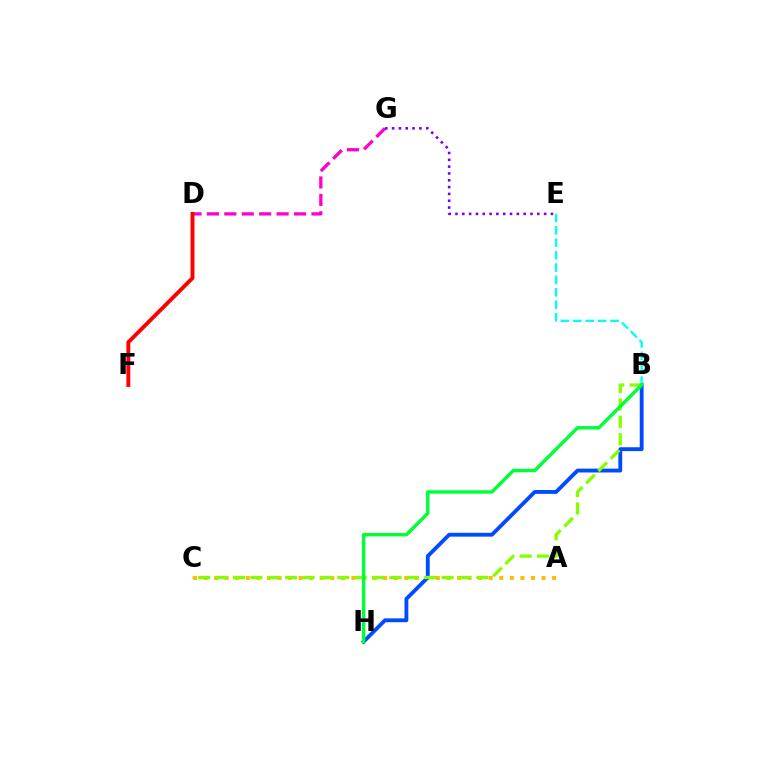{('A', 'C'): [{'color': '#ffbd00', 'line_style': 'dotted', 'thickness': 2.87}], ('D', 'G'): [{'color': '#ff00cf', 'line_style': 'dashed', 'thickness': 2.37}], ('B', 'H'): [{'color': '#004bff', 'line_style': 'solid', 'thickness': 2.77}, {'color': '#00ff39', 'line_style': 'solid', 'thickness': 2.47}], ('B', 'C'): [{'color': '#84ff00', 'line_style': 'dashed', 'thickness': 2.36}], ('B', 'E'): [{'color': '#00fff6', 'line_style': 'dashed', 'thickness': 1.69}], ('D', 'F'): [{'color': '#ff0000', 'line_style': 'solid', 'thickness': 2.81}], ('E', 'G'): [{'color': '#7200ff', 'line_style': 'dotted', 'thickness': 1.85}]}